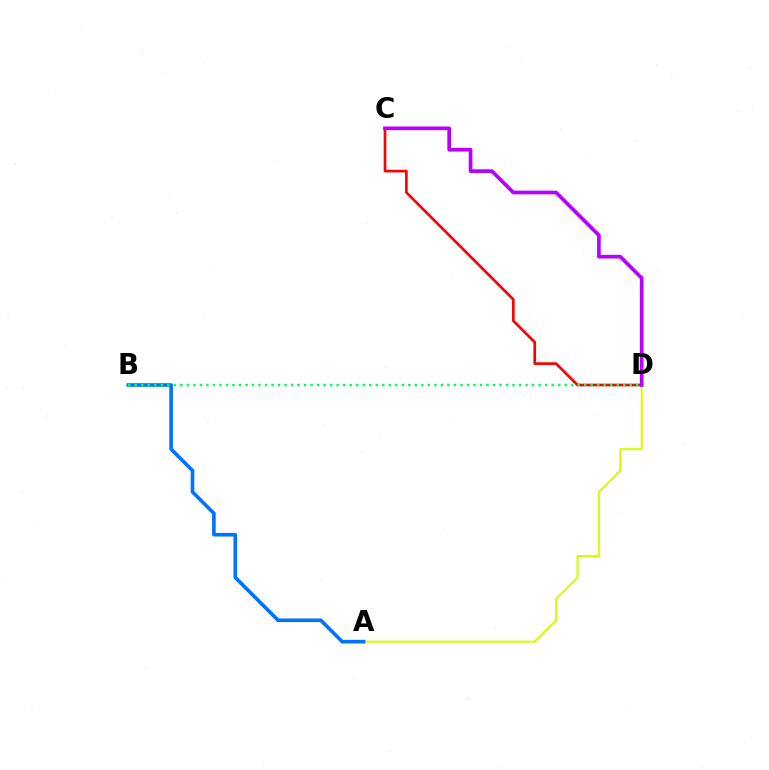{('C', 'D'): [{'color': '#ff0000', 'line_style': 'solid', 'thickness': 1.93}, {'color': '#b900ff', 'line_style': 'solid', 'thickness': 2.65}], ('A', 'D'): [{'color': '#d1ff00', 'line_style': 'solid', 'thickness': 1.5}], ('A', 'B'): [{'color': '#0074ff', 'line_style': 'solid', 'thickness': 2.61}], ('B', 'D'): [{'color': '#00ff5c', 'line_style': 'dotted', 'thickness': 1.77}]}